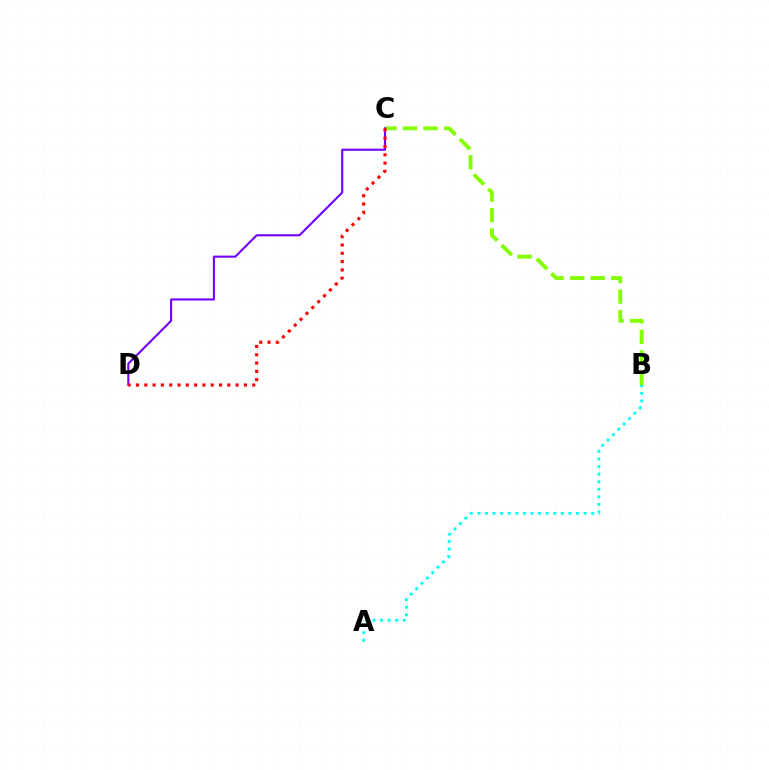{('B', 'C'): [{'color': '#84ff00', 'line_style': 'dashed', 'thickness': 2.79}], ('A', 'B'): [{'color': '#00fff6', 'line_style': 'dotted', 'thickness': 2.06}], ('C', 'D'): [{'color': '#7200ff', 'line_style': 'solid', 'thickness': 1.51}, {'color': '#ff0000', 'line_style': 'dotted', 'thickness': 2.26}]}